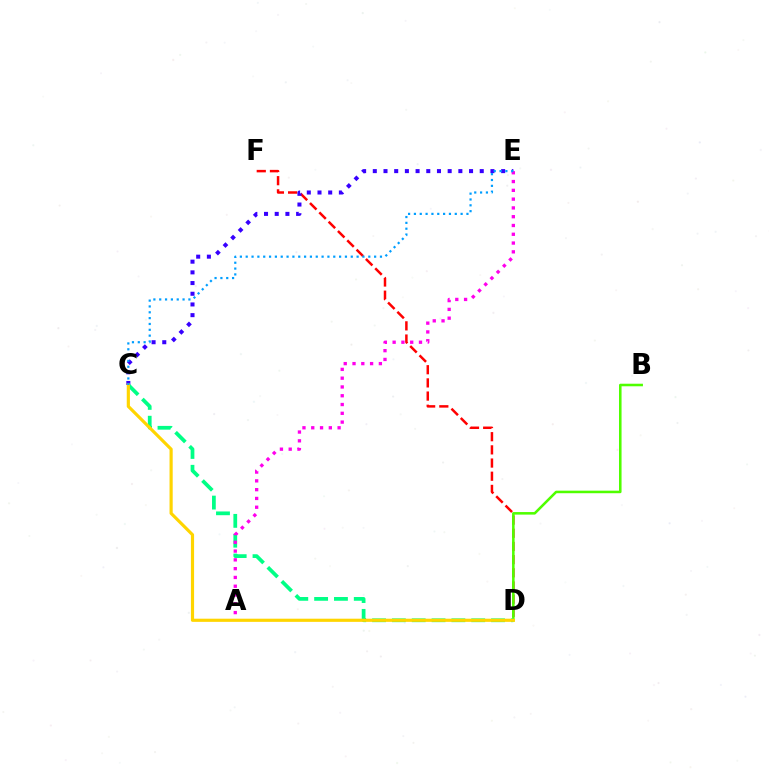{('D', 'F'): [{'color': '#ff0000', 'line_style': 'dashed', 'thickness': 1.79}], ('B', 'D'): [{'color': '#4fff00', 'line_style': 'solid', 'thickness': 1.84}], ('C', 'E'): [{'color': '#3700ff', 'line_style': 'dotted', 'thickness': 2.91}, {'color': '#009eff', 'line_style': 'dotted', 'thickness': 1.59}], ('C', 'D'): [{'color': '#00ff86', 'line_style': 'dashed', 'thickness': 2.69}, {'color': '#ffd500', 'line_style': 'solid', 'thickness': 2.28}], ('A', 'E'): [{'color': '#ff00ed', 'line_style': 'dotted', 'thickness': 2.39}]}